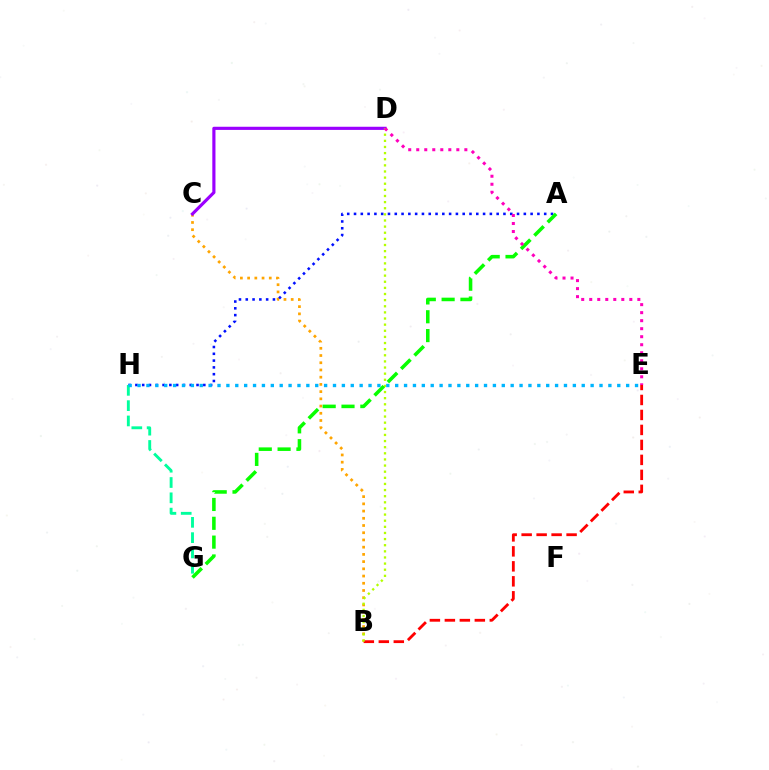{('B', 'C'): [{'color': '#ffa500', 'line_style': 'dotted', 'thickness': 1.96}], ('A', 'H'): [{'color': '#0010ff', 'line_style': 'dotted', 'thickness': 1.85}], ('B', 'E'): [{'color': '#ff0000', 'line_style': 'dashed', 'thickness': 2.04}], ('C', 'D'): [{'color': '#9b00ff', 'line_style': 'solid', 'thickness': 2.27}], ('B', 'D'): [{'color': '#b3ff00', 'line_style': 'dotted', 'thickness': 1.66}], ('G', 'H'): [{'color': '#00ff9d', 'line_style': 'dashed', 'thickness': 2.08}], ('A', 'G'): [{'color': '#08ff00', 'line_style': 'dashed', 'thickness': 2.56}], ('E', 'H'): [{'color': '#00b5ff', 'line_style': 'dotted', 'thickness': 2.41}], ('D', 'E'): [{'color': '#ff00bd', 'line_style': 'dotted', 'thickness': 2.18}]}